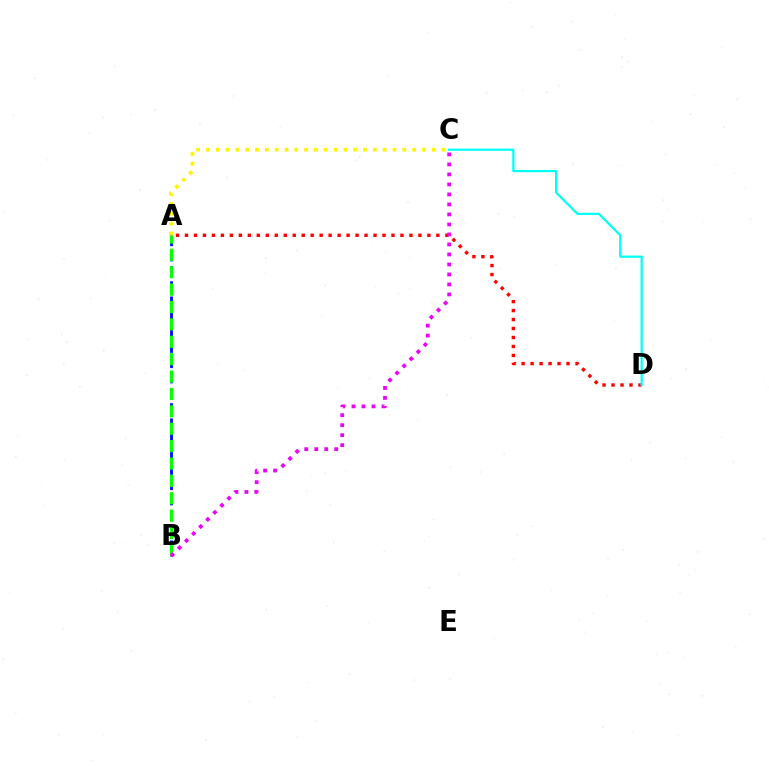{('A', 'B'): [{'color': '#0010ff', 'line_style': 'dashed', 'thickness': 2.07}, {'color': '#08ff00', 'line_style': 'dashed', 'thickness': 2.36}], ('A', 'D'): [{'color': '#ff0000', 'line_style': 'dotted', 'thickness': 2.44}], ('C', 'D'): [{'color': '#00fff6', 'line_style': 'solid', 'thickness': 1.6}], ('B', 'C'): [{'color': '#ee00ff', 'line_style': 'dotted', 'thickness': 2.72}], ('A', 'C'): [{'color': '#fcf500', 'line_style': 'dotted', 'thickness': 2.67}]}